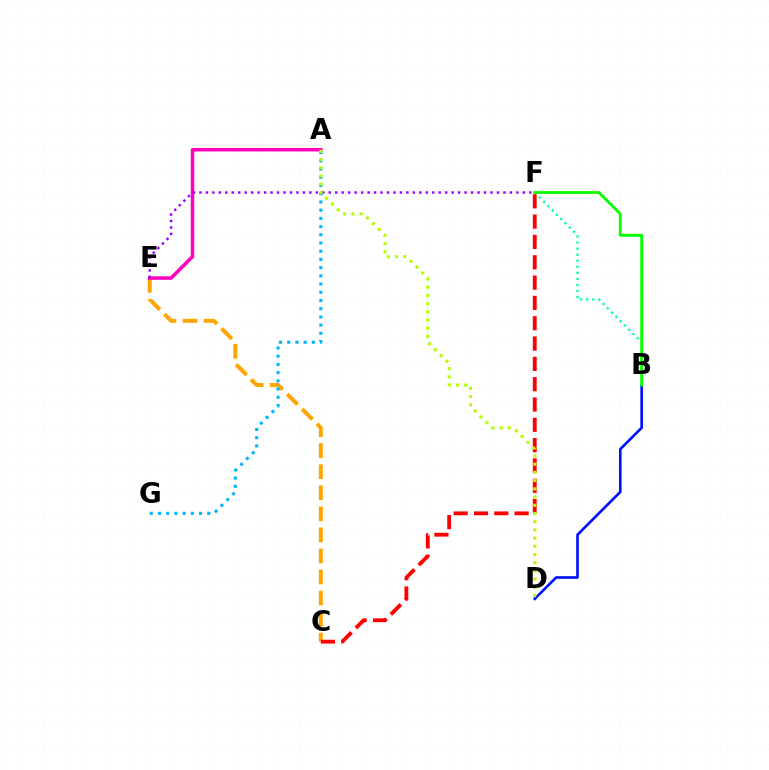{('B', 'D'): [{'color': '#0010ff', 'line_style': 'solid', 'thickness': 1.9}], ('C', 'E'): [{'color': '#ffa500', 'line_style': 'dashed', 'thickness': 2.86}], ('B', 'F'): [{'color': '#00ff9d', 'line_style': 'dotted', 'thickness': 1.65}, {'color': '#08ff00', 'line_style': 'solid', 'thickness': 2.04}], ('A', 'E'): [{'color': '#ff00bd', 'line_style': 'solid', 'thickness': 2.52}], ('E', 'F'): [{'color': '#9b00ff', 'line_style': 'dotted', 'thickness': 1.76}], ('C', 'F'): [{'color': '#ff0000', 'line_style': 'dashed', 'thickness': 2.76}], ('A', 'G'): [{'color': '#00b5ff', 'line_style': 'dotted', 'thickness': 2.23}], ('A', 'D'): [{'color': '#b3ff00', 'line_style': 'dotted', 'thickness': 2.23}]}